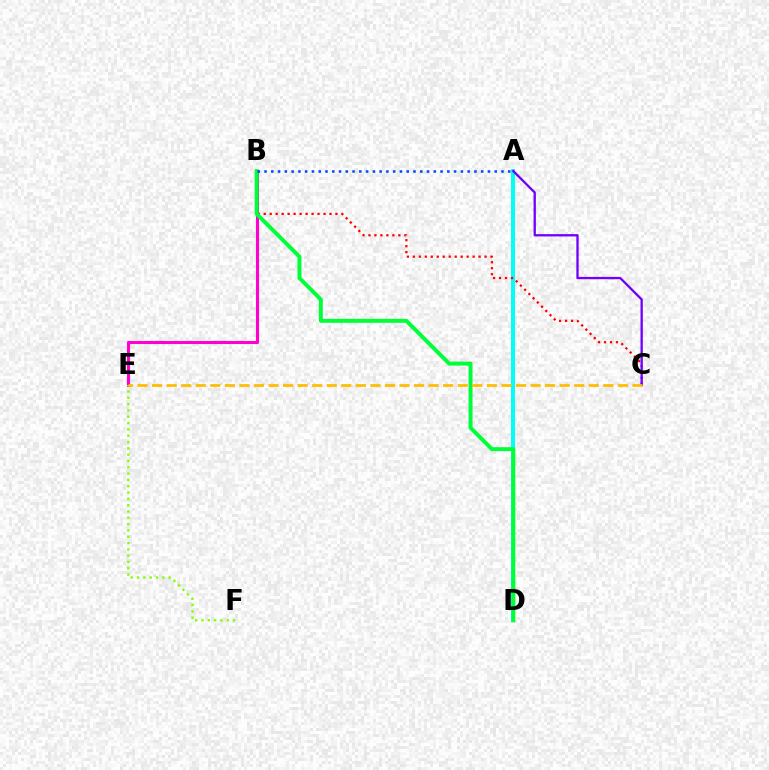{('B', 'E'): [{'color': '#ff00cf', 'line_style': 'solid', 'thickness': 2.22}], ('A', 'D'): [{'color': '#00fff6', 'line_style': 'solid', 'thickness': 2.86}], ('E', 'F'): [{'color': '#84ff00', 'line_style': 'dotted', 'thickness': 1.72}], ('B', 'C'): [{'color': '#ff0000', 'line_style': 'dotted', 'thickness': 1.62}], ('A', 'C'): [{'color': '#7200ff', 'line_style': 'solid', 'thickness': 1.67}], ('B', 'D'): [{'color': '#00ff39', 'line_style': 'solid', 'thickness': 2.85}], ('C', 'E'): [{'color': '#ffbd00', 'line_style': 'dashed', 'thickness': 1.98}], ('A', 'B'): [{'color': '#004bff', 'line_style': 'dotted', 'thickness': 1.84}]}